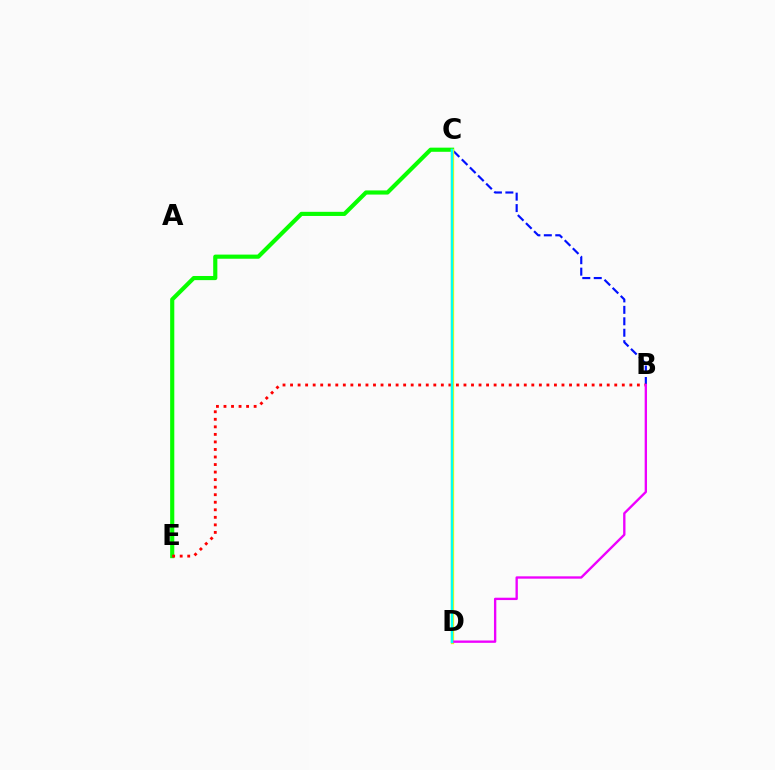{('C', 'E'): [{'color': '#08ff00', 'line_style': 'solid', 'thickness': 2.98}], ('B', 'C'): [{'color': '#0010ff', 'line_style': 'dashed', 'thickness': 1.55}], ('B', 'E'): [{'color': '#ff0000', 'line_style': 'dotted', 'thickness': 2.05}], ('C', 'D'): [{'color': '#fcf500', 'line_style': 'solid', 'thickness': 2.39}, {'color': '#00fff6', 'line_style': 'solid', 'thickness': 1.77}], ('B', 'D'): [{'color': '#ee00ff', 'line_style': 'solid', 'thickness': 1.69}]}